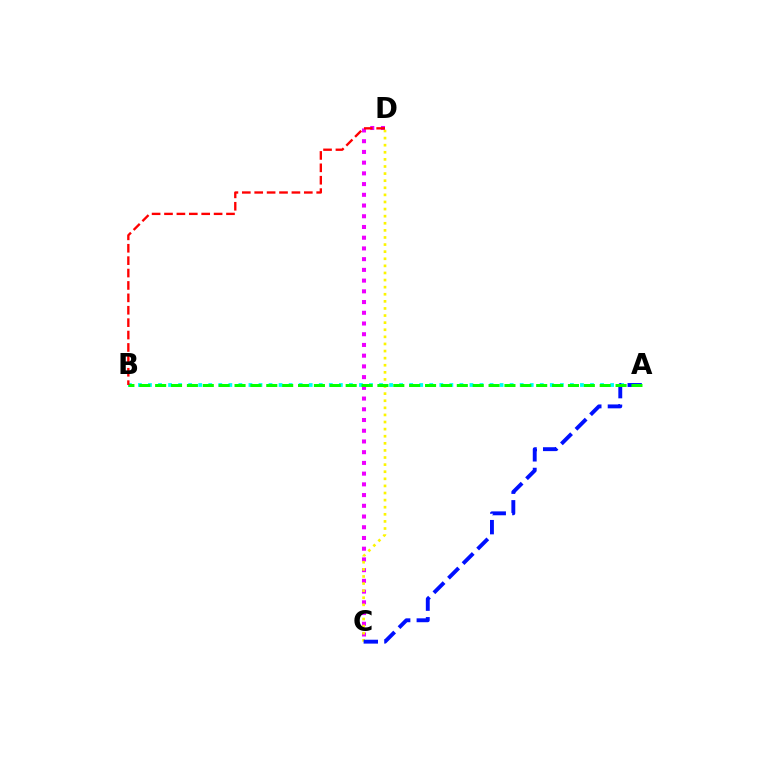{('A', 'B'): [{'color': '#00fff6', 'line_style': 'dotted', 'thickness': 2.73}, {'color': '#08ff00', 'line_style': 'dashed', 'thickness': 2.16}], ('C', 'D'): [{'color': '#ee00ff', 'line_style': 'dotted', 'thickness': 2.91}, {'color': '#fcf500', 'line_style': 'dotted', 'thickness': 1.93}], ('A', 'C'): [{'color': '#0010ff', 'line_style': 'dashed', 'thickness': 2.8}], ('B', 'D'): [{'color': '#ff0000', 'line_style': 'dashed', 'thickness': 1.68}]}